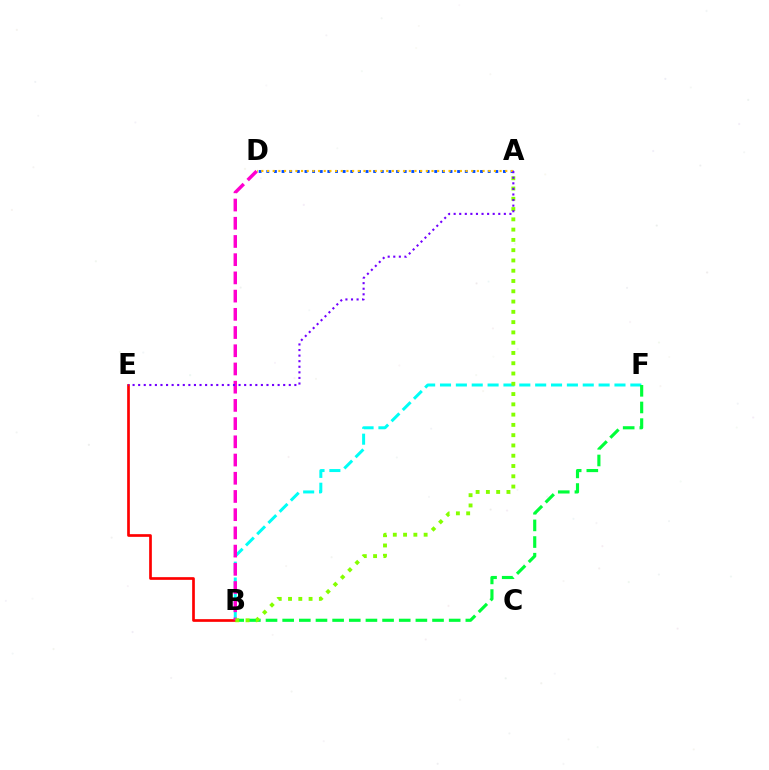{('B', 'F'): [{'color': '#00fff6', 'line_style': 'dashed', 'thickness': 2.15}, {'color': '#00ff39', 'line_style': 'dashed', 'thickness': 2.26}], ('B', 'E'): [{'color': '#ff0000', 'line_style': 'solid', 'thickness': 1.94}], ('B', 'D'): [{'color': '#ff00cf', 'line_style': 'dashed', 'thickness': 2.47}], ('A', 'D'): [{'color': '#004bff', 'line_style': 'dotted', 'thickness': 2.07}, {'color': '#ffbd00', 'line_style': 'dotted', 'thickness': 1.54}], ('A', 'B'): [{'color': '#84ff00', 'line_style': 'dotted', 'thickness': 2.79}], ('A', 'E'): [{'color': '#7200ff', 'line_style': 'dotted', 'thickness': 1.52}]}